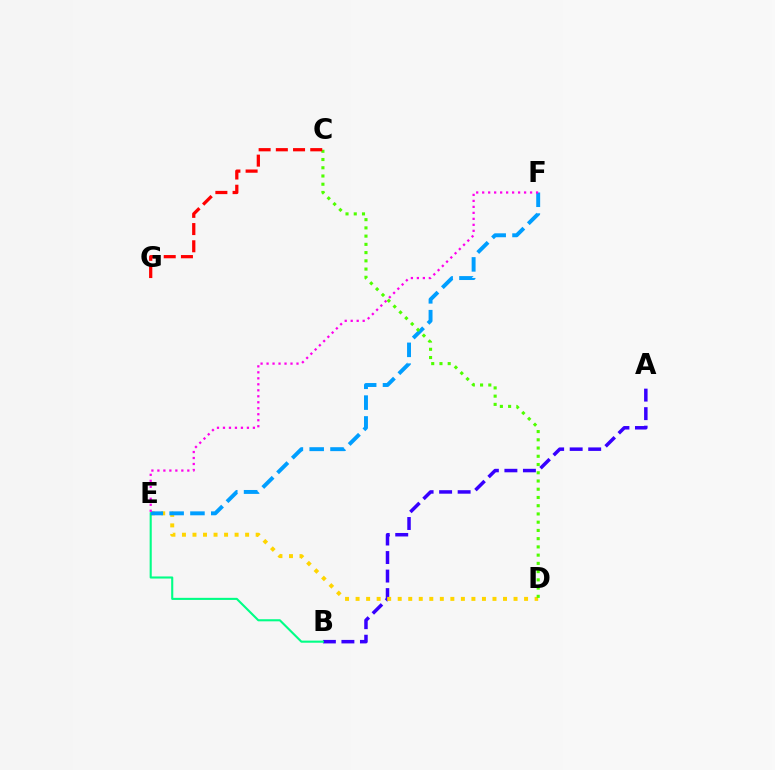{('A', 'B'): [{'color': '#3700ff', 'line_style': 'dashed', 'thickness': 2.52}], ('D', 'E'): [{'color': '#ffd500', 'line_style': 'dotted', 'thickness': 2.86}], ('B', 'E'): [{'color': '#00ff86', 'line_style': 'solid', 'thickness': 1.51}], ('E', 'F'): [{'color': '#009eff', 'line_style': 'dashed', 'thickness': 2.83}, {'color': '#ff00ed', 'line_style': 'dotted', 'thickness': 1.63}], ('C', 'D'): [{'color': '#4fff00', 'line_style': 'dotted', 'thickness': 2.24}], ('C', 'G'): [{'color': '#ff0000', 'line_style': 'dashed', 'thickness': 2.34}]}